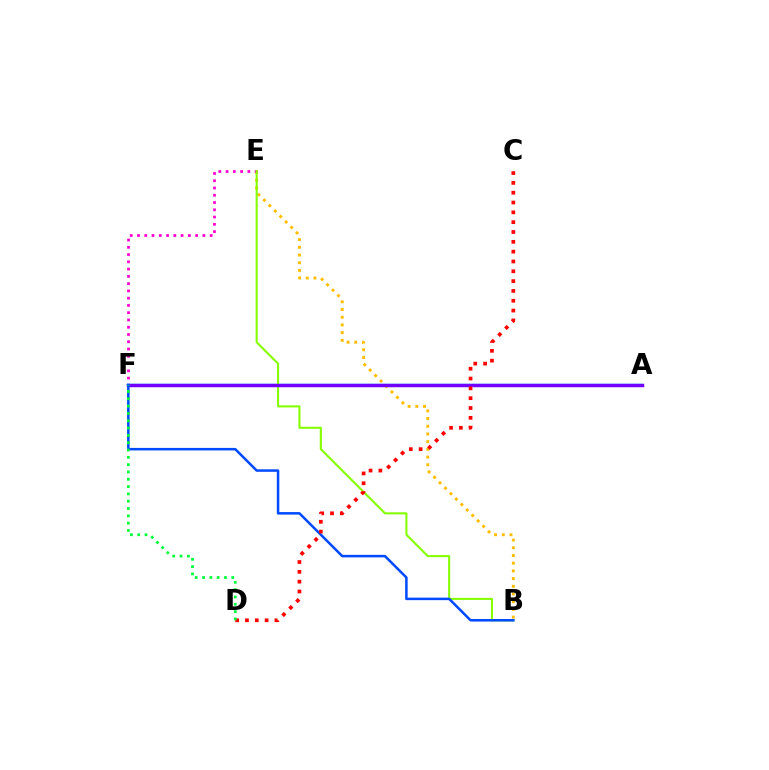{('B', 'E'): [{'color': '#ffbd00', 'line_style': 'dotted', 'thickness': 2.09}, {'color': '#84ff00', 'line_style': 'solid', 'thickness': 1.5}], ('E', 'F'): [{'color': '#ff00cf', 'line_style': 'dotted', 'thickness': 1.97}], ('A', 'F'): [{'color': '#00fff6', 'line_style': 'solid', 'thickness': 1.76}, {'color': '#7200ff', 'line_style': 'solid', 'thickness': 2.5}], ('B', 'F'): [{'color': '#004bff', 'line_style': 'solid', 'thickness': 1.81}], ('C', 'D'): [{'color': '#ff0000', 'line_style': 'dotted', 'thickness': 2.67}], ('D', 'F'): [{'color': '#00ff39', 'line_style': 'dotted', 'thickness': 1.99}]}